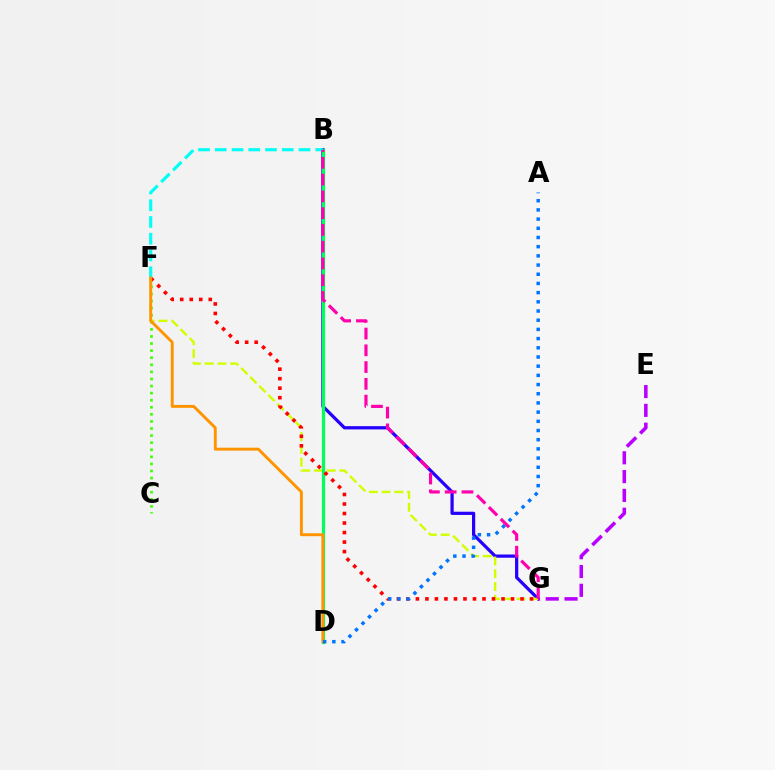{('B', 'G'): [{'color': '#2500ff', 'line_style': 'solid', 'thickness': 2.33}, {'color': '#ff00ac', 'line_style': 'dashed', 'thickness': 2.28}], ('F', 'G'): [{'color': '#d1ff00', 'line_style': 'dashed', 'thickness': 1.73}, {'color': '#ff0000', 'line_style': 'dotted', 'thickness': 2.58}], ('C', 'F'): [{'color': '#3dff00', 'line_style': 'dotted', 'thickness': 1.92}], ('E', 'G'): [{'color': '#b900ff', 'line_style': 'dashed', 'thickness': 2.55}], ('B', 'D'): [{'color': '#00ff5c', 'line_style': 'solid', 'thickness': 2.32}], ('B', 'F'): [{'color': '#00fff6', 'line_style': 'dashed', 'thickness': 2.27}], ('D', 'F'): [{'color': '#ff9400', 'line_style': 'solid', 'thickness': 2.09}], ('A', 'D'): [{'color': '#0074ff', 'line_style': 'dotted', 'thickness': 2.5}]}